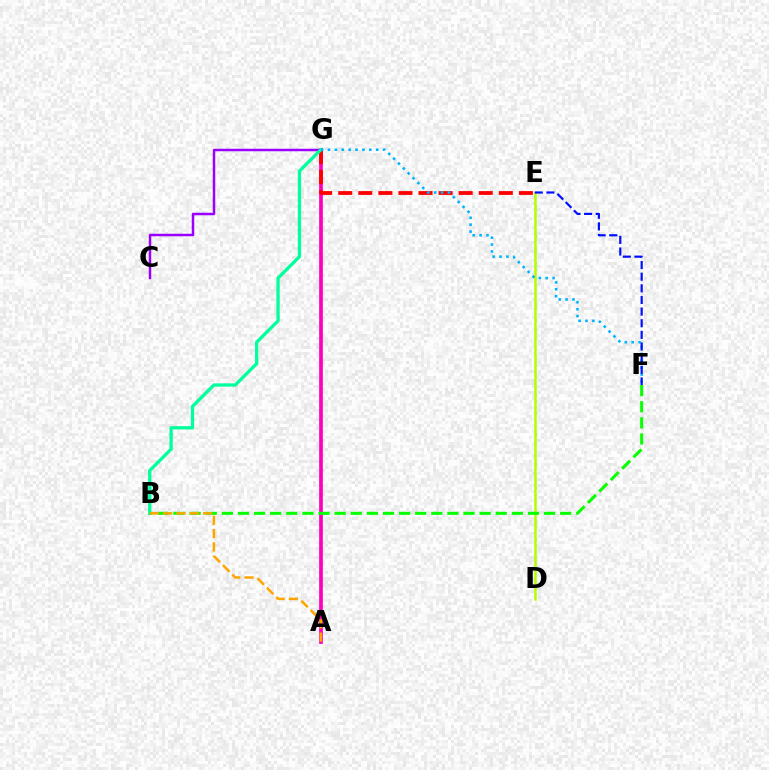{('C', 'G'): [{'color': '#9b00ff', 'line_style': 'solid', 'thickness': 1.79}], ('D', 'E'): [{'color': '#b3ff00', 'line_style': 'solid', 'thickness': 1.81}], ('A', 'G'): [{'color': '#ff00bd', 'line_style': 'solid', 'thickness': 2.67}], ('E', 'G'): [{'color': '#ff0000', 'line_style': 'dashed', 'thickness': 2.73}], ('B', 'G'): [{'color': '#00ff9d', 'line_style': 'solid', 'thickness': 2.37}], ('F', 'G'): [{'color': '#00b5ff', 'line_style': 'dotted', 'thickness': 1.87}], ('E', 'F'): [{'color': '#0010ff', 'line_style': 'dashed', 'thickness': 1.58}], ('B', 'F'): [{'color': '#08ff00', 'line_style': 'dashed', 'thickness': 2.19}], ('A', 'B'): [{'color': '#ffa500', 'line_style': 'dashed', 'thickness': 1.81}]}